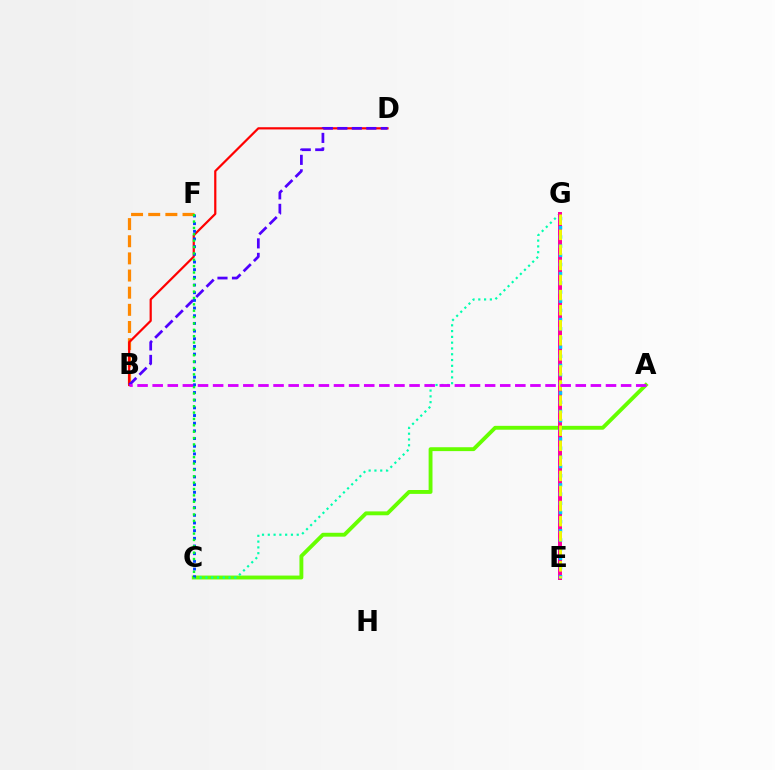{('B', 'F'): [{'color': '#ff8800', 'line_style': 'dashed', 'thickness': 2.33}], ('A', 'C'): [{'color': '#66ff00', 'line_style': 'solid', 'thickness': 2.79}], ('C', 'G'): [{'color': '#00ffaf', 'line_style': 'dotted', 'thickness': 1.57}], ('B', 'D'): [{'color': '#ff0000', 'line_style': 'solid', 'thickness': 1.59}, {'color': '#4f00ff', 'line_style': 'dashed', 'thickness': 1.97}], ('E', 'G'): [{'color': '#ff00a0', 'line_style': 'solid', 'thickness': 2.87}, {'color': '#00c7ff', 'line_style': 'dotted', 'thickness': 2.5}, {'color': '#eeff00', 'line_style': 'dashed', 'thickness': 2.05}], ('C', 'F'): [{'color': '#003fff', 'line_style': 'dotted', 'thickness': 2.09}, {'color': '#00ff27', 'line_style': 'dotted', 'thickness': 1.73}], ('A', 'B'): [{'color': '#d600ff', 'line_style': 'dashed', 'thickness': 2.05}]}